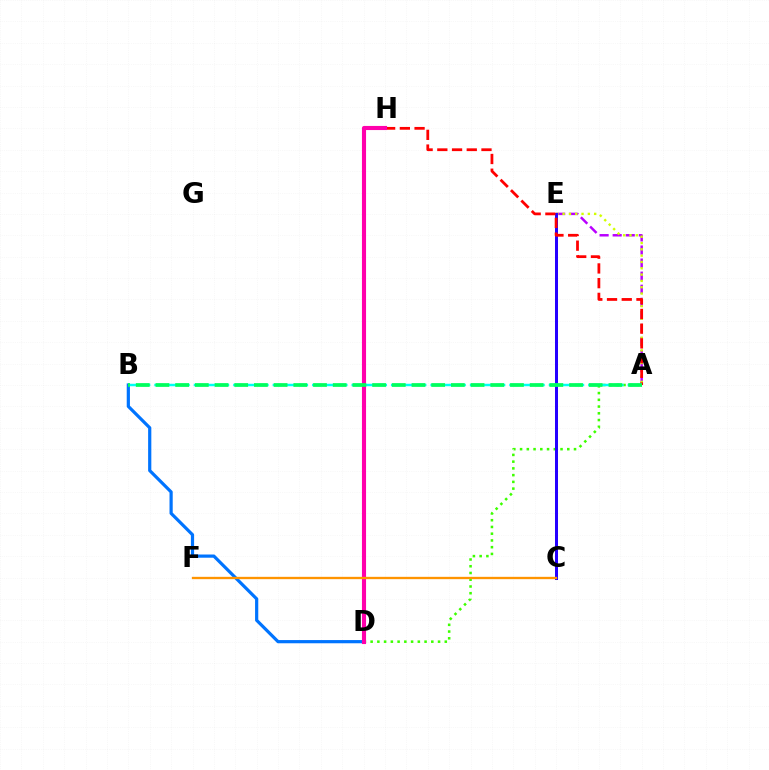{('A', 'E'): [{'color': '#b900ff', 'line_style': 'dashed', 'thickness': 1.78}, {'color': '#d1ff00', 'line_style': 'dotted', 'thickness': 1.71}], ('A', 'D'): [{'color': '#3dff00', 'line_style': 'dotted', 'thickness': 1.83}], ('C', 'E'): [{'color': '#2500ff', 'line_style': 'solid', 'thickness': 2.16}], ('B', 'D'): [{'color': '#0074ff', 'line_style': 'solid', 'thickness': 2.31}], ('A', 'H'): [{'color': '#ff0000', 'line_style': 'dashed', 'thickness': 2.0}], ('A', 'B'): [{'color': '#00fff6', 'line_style': 'dashed', 'thickness': 1.79}, {'color': '#00ff5c', 'line_style': 'dashed', 'thickness': 2.68}], ('D', 'H'): [{'color': '#ff00ac', 'line_style': 'solid', 'thickness': 2.96}], ('C', 'F'): [{'color': '#ff9400', 'line_style': 'solid', 'thickness': 1.68}]}